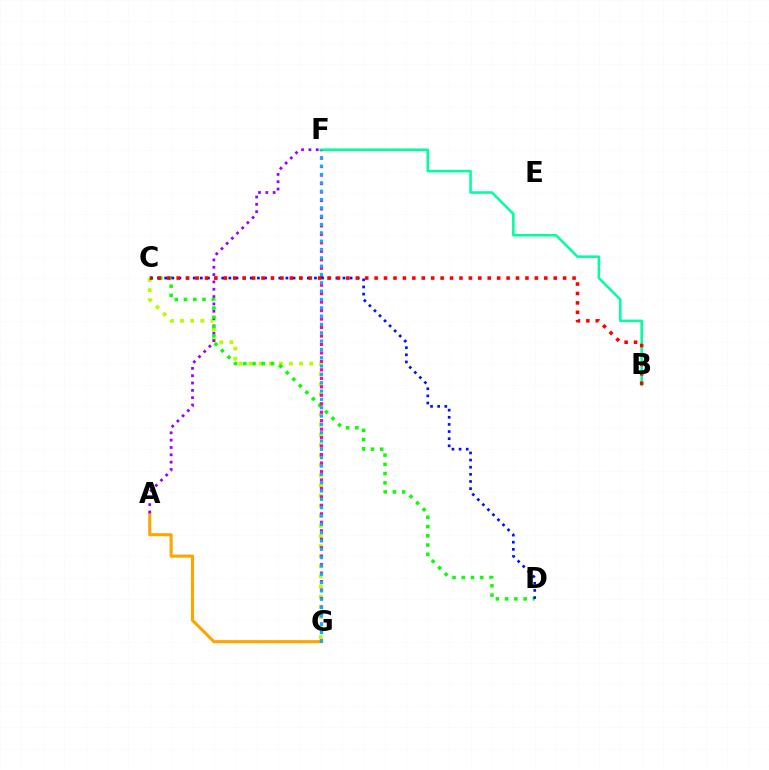{('A', 'G'): [{'color': '#ffa500', 'line_style': 'solid', 'thickness': 2.22}], ('C', 'G'): [{'color': '#b3ff00', 'line_style': 'dotted', 'thickness': 2.75}], ('A', 'F'): [{'color': '#9b00ff', 'line_style': 'dotted', 'thickness': 1.99}], ('B', 'F'): [{'color': '#00ff9d', 'line_style': 'solid', 'thickness': 1.82}], ('C', 'D'): [{'color': '#08ff00', 'line_style': 'dotted', 'thickness': 2.51}, {'color': '#0010ff', 'line_style': 'dotted', 'thickness': 1.94}], ('F', 'G'): [{'color': '#ff00bd', 'line_style': 'dotted', 'thickness': 2.3}, {'color': '#00b5ff', 'line_style': 'dotted', 'thickness': 2.26}], ('B', 'C'): [{'color': '#ff0000', 'line_style': 'dotted', 'thickness': 2.56}]}